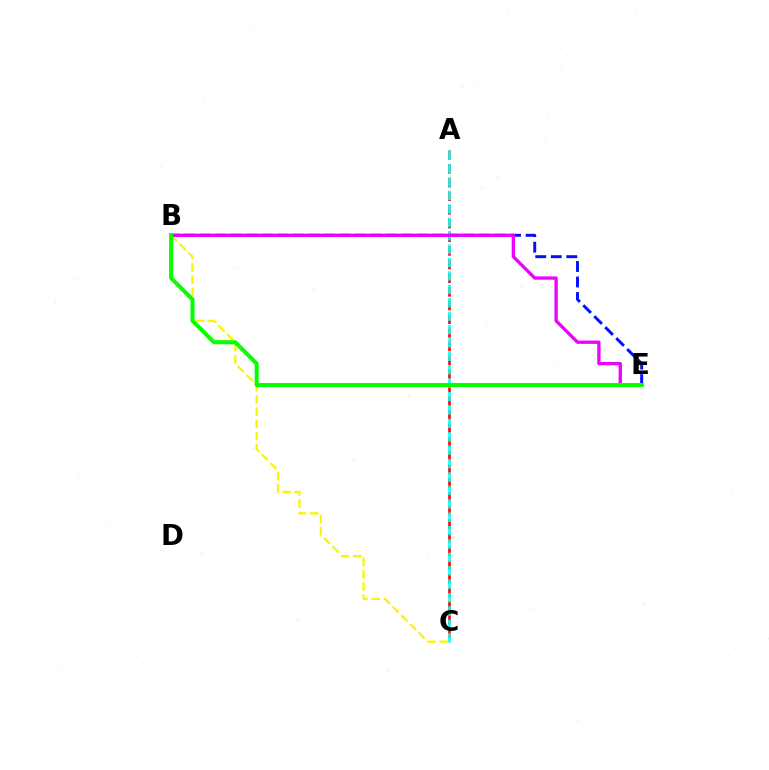{('B', 'C'): [{'color': '#fcf500', 'line_style': 'dashed', 'thickness': 1.66}], ('B', 'E'): [{'color': '#0010ff', 'line_style': 'dashed', 'thickness': 2.11}, {'color': '#ee00ff', 'line_style': 'solid', 'thickness': 2.38}, {'color': '#08ff00', 'line_style': 'solid', 'thickness': 2.92}], ('A', 'C'): [{'color': '#ff0000', 'line_style': 'dashed', 'thickness': 1.86}, {'color': '#00fff6', 'line_style': 'dashed', 'thickness': 1.82}]}